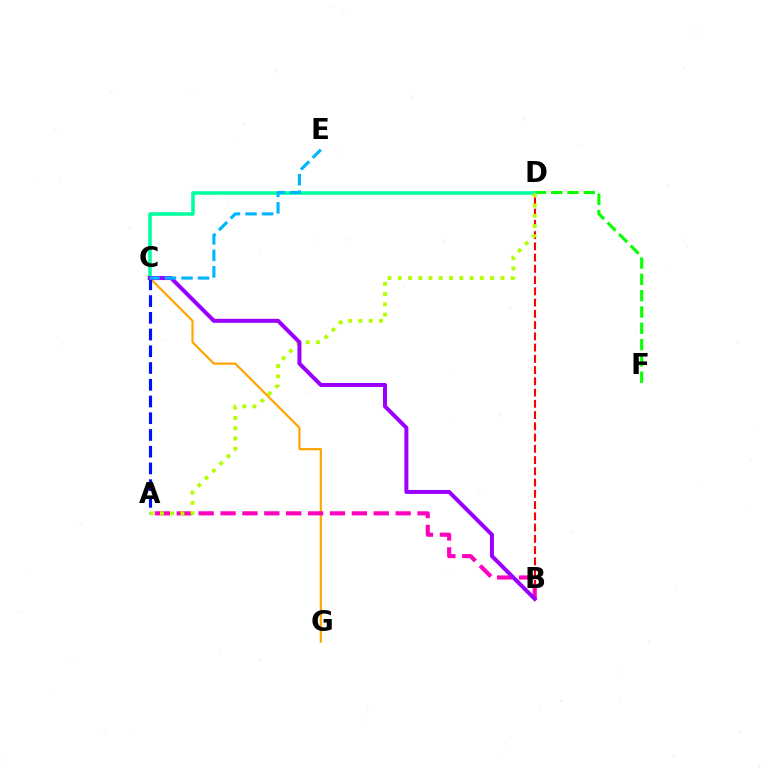{('B', 'D'): [{'color': '#ff0000', 'line_style': 'dashed', 'thickness': 1.53}], ('D', 'F'): [{'color': '#08ff00', 'line_style': 'dashed', 'thickness': 2.22}], ('C', 'G'): [{'color': '#ffa500', 'line_style': 'solid', 'thickness': 1.58}], ('A', 'B'): [{'color': '#ff00bd', 'line_style': 'dashed', 'thickness': 2.97}], ('C', 'D'): [{'color': '#00ff9d', 'line_style': 'solid', 'thickness': 2.56}], ('A', 'C'): [{'color': '#0010ff', 'line_style': 'dashed', 'thickness': 2.27}], ('A', 'D'): [{'color': '#b3ff00', 'line_style': 'dotted', 'thickness': 2.79}], ('B', 'C'): [{'color': '#9b00ff', 'line_style': 'solid', 'thickness': 2.87}], ('C', 'E'): [{'color': '#00b5ff', 'line_style': 'dashed', 'thickness': 2.24}]}